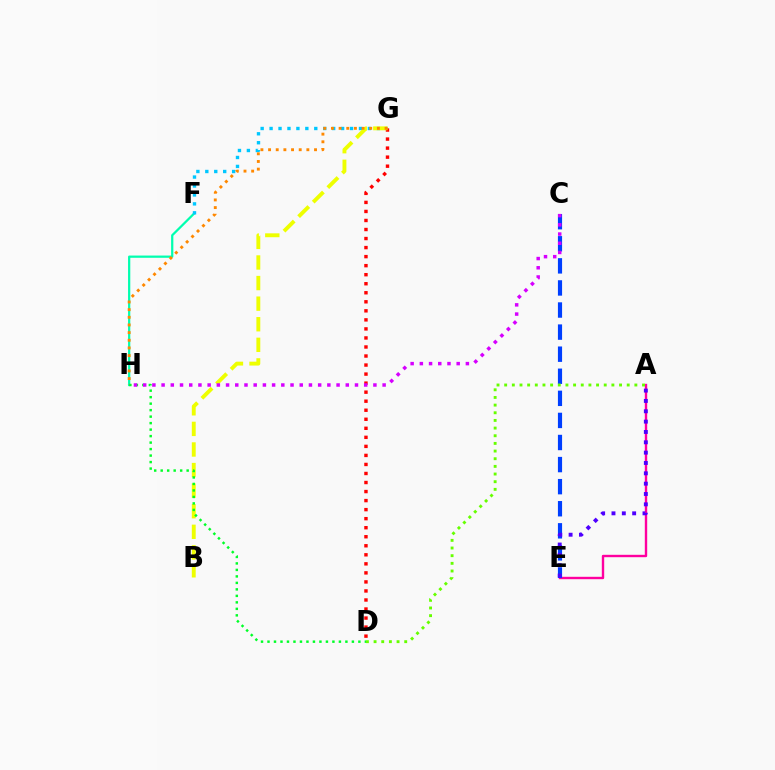{('F', 'H'): [{'color': '#00ffaf', 'line_style': 'solid', 'thickness': 1.61}], ('F', 'G'): [{'color': '#00c7ff', 'line_style': 'dotted', 'thickness': 2.43}], ('A', 'E'): [{'color': '#ff00a0', 'line_style': 'solid', 'thickness': 1.72}, {'color': '#4f00ff', 'line_style': 'dotted', 'thickness': 2.81}], ('D', 'G'): [{'color': '#ff0000', 'line_style': 'dotted', 'thickness': 2.46}], ('B', 'G'): [{'color': '#eeff00', 'line_style': 'dashed', 'thickness': 2.8}], ('C', 'E'): [{'color': '#003fff', 'line_style': 'dashed', 'thickness': 3.0}], ('D', 'H'): [{'color': '#00ff27', 'line_style': 'dotted', 'thickness': 1.76}], ('G', 'H'): [{'color': '#ff8800', 'line_style': 'dotted', 'thickness': 2.08}], ('C', 'H'): [{'color': '#d600ff', 'line_style': 'dotted', 'thickness': 2.5}], ('A', 'D'): [{'color': '#66ff00', 'line_style': 'dotted', 'thickness': 2.08}]}